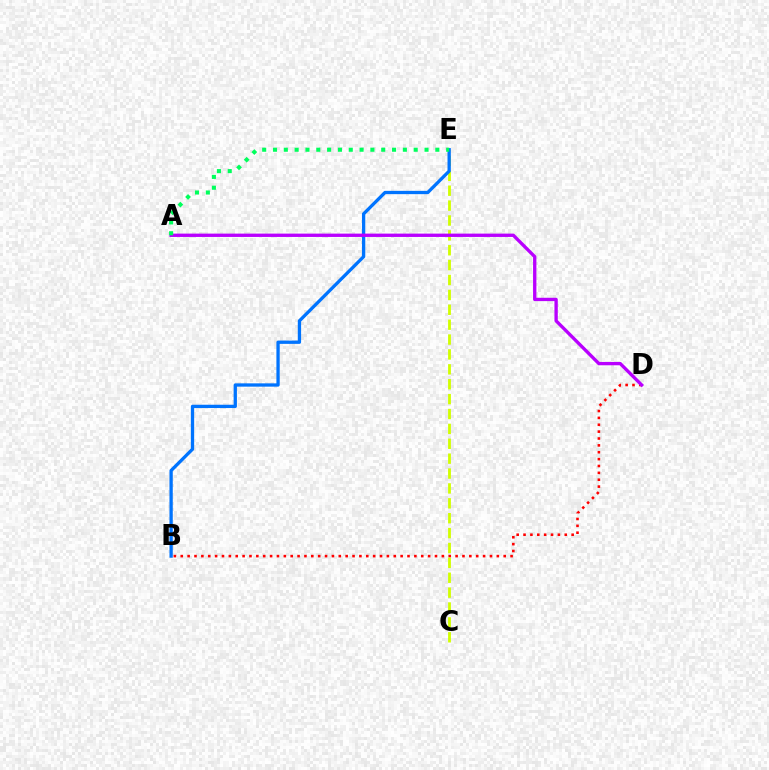{('B', 'D'): [{'color': '#ff0000', 'line_style': 'dotted', 'thickness': 1.87}], ('C', 'E'): [{'color': '#d1ff00', 'line_style': 'dashed', 'thickness': 2.02}], ('B', 'E'): [{'color': '#0074ff', 'line_style': 'solid', 'thickness': 2.38}], ('A', 'D'): [{'color': '#b900ff', 'line_style': 'solid', 'thickness': 2.4}], ('A', 'E'): [{'color': '#00ff5c', 'line_style': 'dotted', 'thickness': 2.94}]}